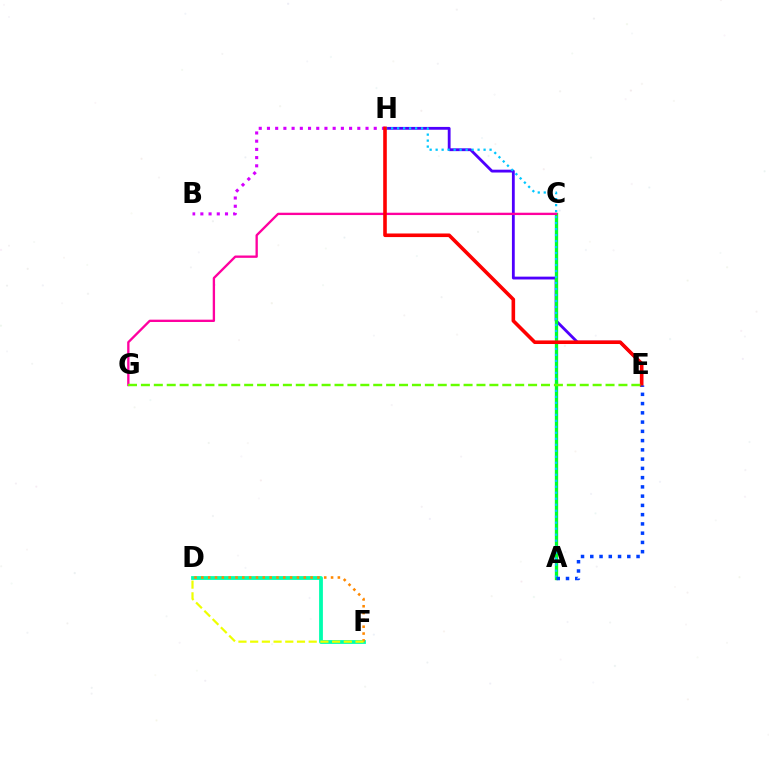{('D', 'F'): [{'color': '#00ffaf', 'line_style': 'solid', 'thickness': 2.73}, {'color': '#ff8800', 'line_style': 'dotted', 'thickness': 1.85}, {'color': '#eeff00', 'line_style': 'dashed', 'thickness': 1.59}], ('E', 'H'): [{'color': '#4f00ff', 'line_style': 'solid', 'thickness': 2.03}, {'color': '#ff0000', 'line_style': 'solid', 'thickness': 2.59}], ('B', 'H'): [{'color': '#d600ff', 'line_style': 'dotted', 'thickness': 2.23}], ('A', 'C'): [{'color': '#00ff27', 'line_style': 'solid', 'thickness': 2.39}], ('A', 'H'): [{'color': '#00c7ff', 'line_style': 'dotted', 'thickness': 1.63}], ('C', 'G'): [{'color': '#ff00a0', 'line_style': 'solid', 'thickness': 1.68}], ('E', 'G'): [{'color': '#66ff00', 'line_style': 'dashed', 'thickness': 1.75}], ('A', 'E'): [{'color': '#003fff', 'line_style': 'dotted', 'thickness': 2.51}]}